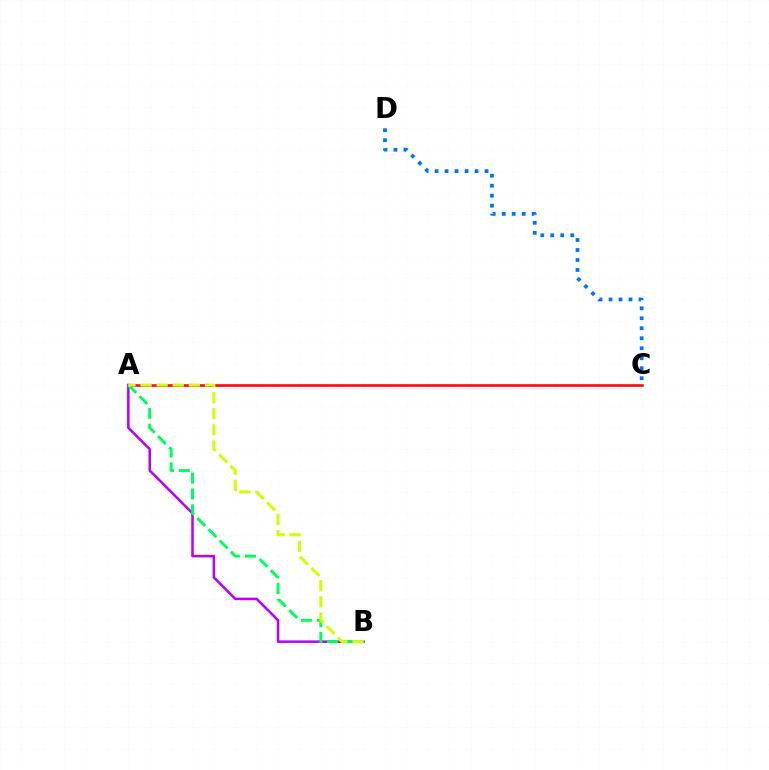{('A', 'C'): [{'color': '#ff0000', 'line_style': 'solid', 'thickness': 1.82}], ('A', 'B'): [{'color': '#b900ff', 'line_style': 'solid', 'thickness': 1.82}, {'color': '#00ff5c', 'line_style': 'dashed', 'thickness': 2.15}, {'color': '#d1ff00', 'line_style': 'dashed', 'thickness': 2.19}], ('C', 'D'): [{'color': '#0074ff', 'line_style': 'dotted', 'thickness': 2.71}]}